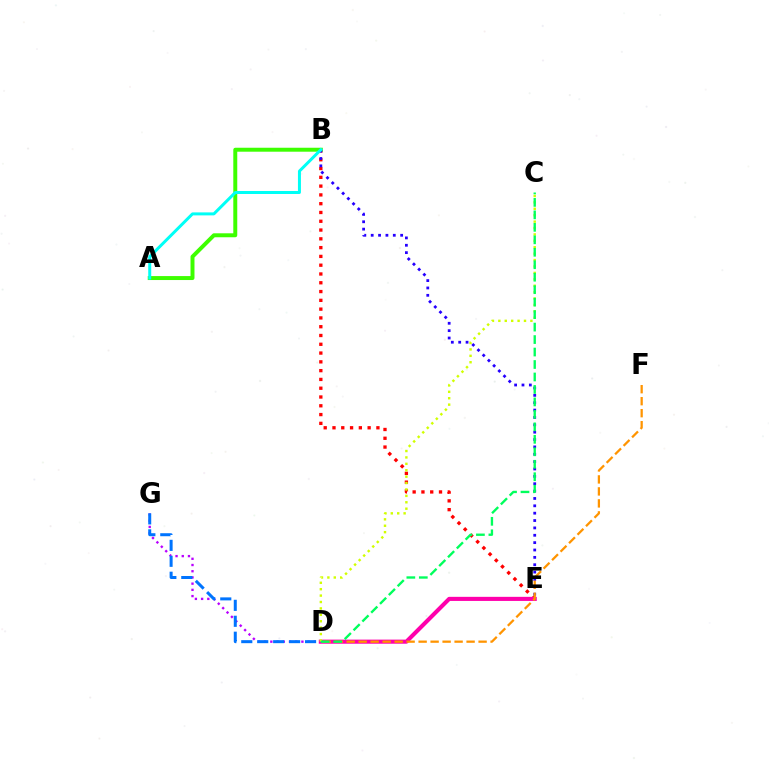{('B', 'E'): [{'color': '#ff0000', 'line_style': 'dotted', 'thickness': 2.39}, {'color': '#2500ff', 'line_style': 'dotted', 'thickness': 2.0}], ('A', 'B'): [{'color': '#3dff00', 'line_style': 'solid', 'thickness': 2.85}, {'color': '#00fff6', 'line_style': 'solid', 'thickness': 2.15}], ('D', 'E'): [{'color': '#ff00ac', 'line_style': 'solid', 'thickness': 2.95}], ('D', 'G'): [{'color': '#b900ff', 'line_style': 'dotted', 'thickness': 1.69}, {'color': '#0074ff', 'line_style': 'dashed', 'thickness': 2.17}], ('D', 'F'): [{'color': '#ff9400', 'line_style': 'dashed', 'thickness': 1.63}], ('C', 'D'): [{'color': '#d1ff00', 'line_style': 'dotted', 'thickness': 1.74}, {'color': '#00ff5c', 'line_style': 'dashed', 'thickness': 1.69}]}